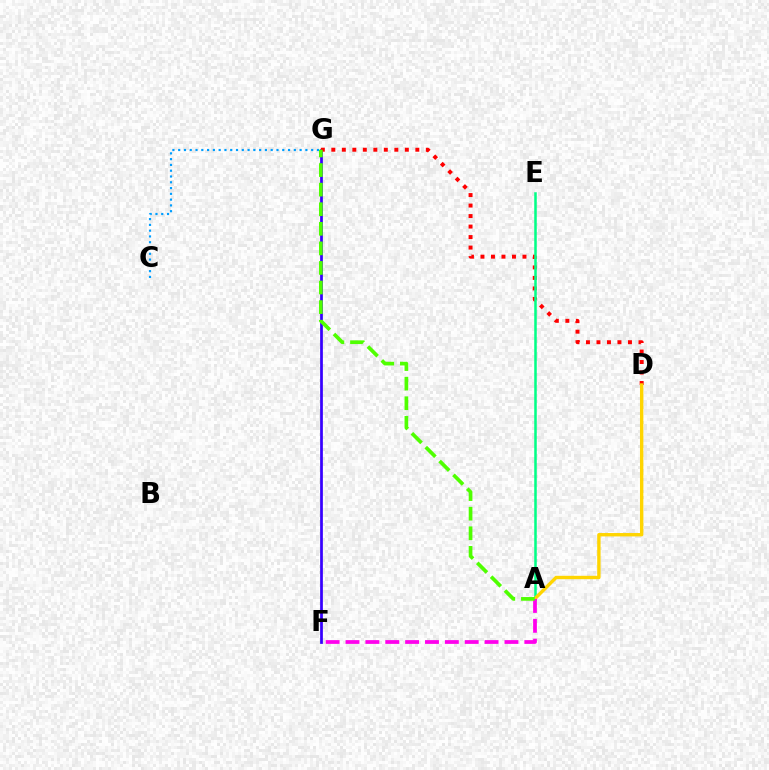{('F', 'G'): [{'color': '#3700ff', 'line_style': 'solid', 'thickness': 1.97}], ('D', 'G'): [{'color': '#ff0000', 'line_style': 'dotted', 'thickness': 2.85}], ('A', 'E'): [{'color': '#00ff86', 'line_style': 'solid', 'thickness': 1.82}], ('A', 'D'): [{'color': '#ffd500', 'line_style': 'solid', 'thickness': 2.43}], ('A', 'F'): [{'color': '#ff00ed', 'line_style': 'dashed', 'thickness': 2.7}], ('A', 'G'): [{'color': '#4fff00', 'line_style': 'dashed', 'thickness': 2.66}], ('C', 'G'): [{'color': '#009eff', 'line_style': 'dotted', 'thickness': 1.57}]}